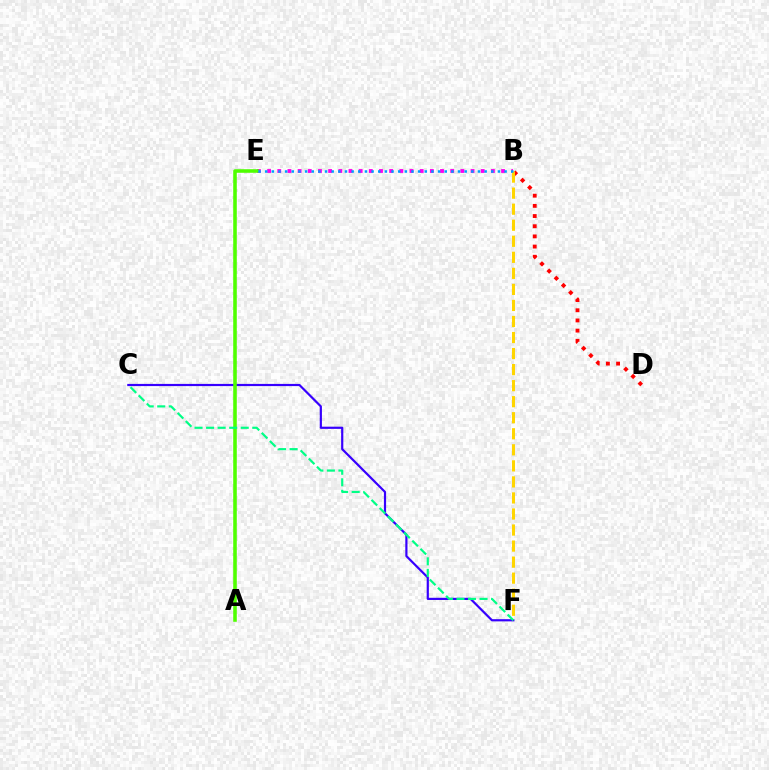{('C', 'F'): [{'color': '#3700ff', 'line_style': 'solid', 'thickness': 1.58}, {'color': '#00ff86', 'line_style': 'dashed', 'thickness': 1.57}], ('B', 'E'): [{'color': '#ff00ed', 'line_style': 'dotted', 'thickness': 2.76}, {'color': '#009eff', 'line_style': 'dotted', 'thickness': 1.81}], ('B', 'D'): [{'color': '#ff0000', 'line_style': 'dotted', 'thickness': 2.76}], ('A', 'E'): [{'color': '#4fff00', 'line_style': 'solid', 'thickness': 2.57}], ('B', 'F'): [{'color': '#ffd500', 'line_style': 'dashed', 'thickness': 2.18}]}